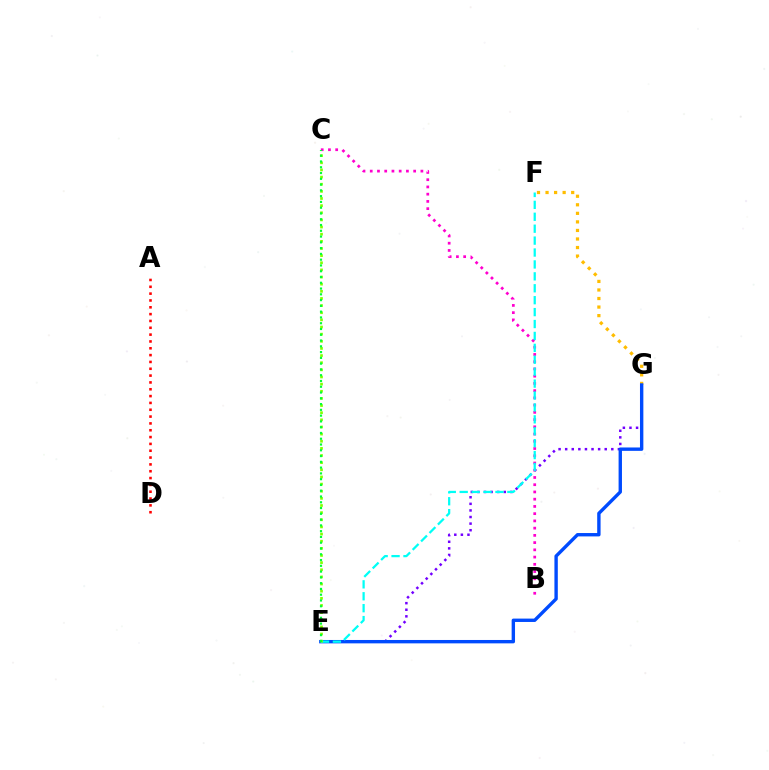{('F', 'G'): [{'color': '#ffbd00', 'line_style': 'dotted', 'thickness': 2.32}], ('E', 'G'): [{'color': '#7200ff', 'line_style': 'dotted', 'thickness': 1.79}, {'color': '#004bff', 'line_style': 'solid', 'thickness': 2.43}], ('B', 'C'): [{'color': '#ff00cf', 'line_style': 'dotted', 'thickness': 1.97}], ('E', 'F'): [{'color': '#00fff6', 'line_style': 'dashed', 'thickness': 1.62}], ('A', 'D'): [{'color': '#ff0000', 'line_style': 'dotted', 'thickness': 1.86}], ('C', 'E'): [{'color': '#84ff00', 'line_style': 'dotted', 'thickness': 1.94}, {'color': '#00ff39', 'line_style': 'dotted', 'thickness': 1.57}]}